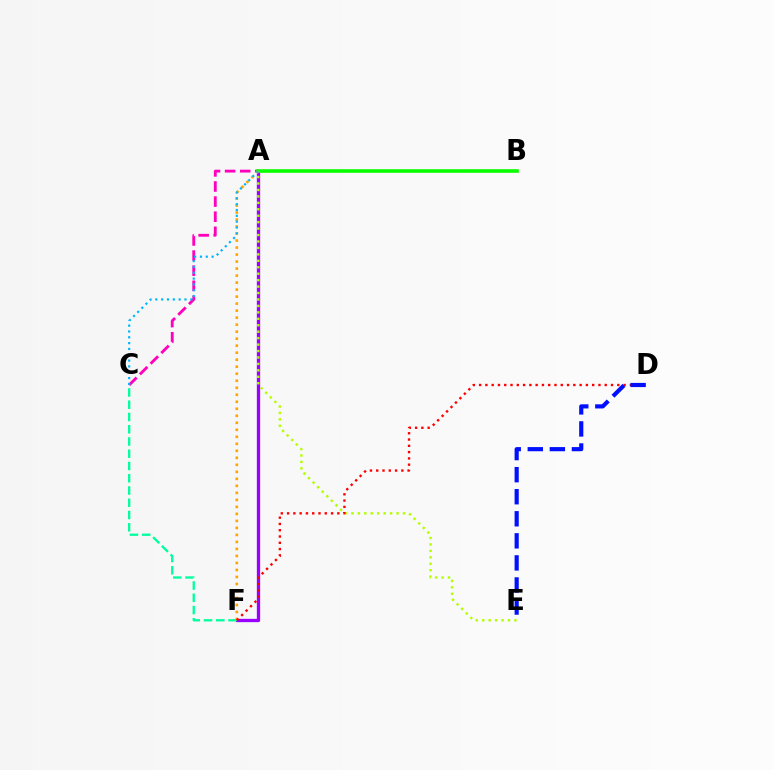{('A', 'F'): [{'color': '#9b00ff', 'line_style': 'solid', 'thickness': 2.38}, {'color': '#ffa500', 'line_style': 'dotted', 'thickness': 1.9}], ('C', 'F'): [{'color': '#00ff9d', 'line_style': 'dashed', 'thickness': 1.66}], ('A', 'C'): [{'color': '#ff00bd', 'line_style': 'dashed', 'thickness': 2.05}, {'color': '#00b5ff', 'line_style': 'dotted', 'thickness': 1.58}], ('A', 'B'): [{'color': '#08ff00', 'line_style': 'solid', 'thickness': 2.59}], ('A', 'E'): [{'color': '#b3ff00', 'line_style': 'dotted', 'thickness': 1.75}], ('D', 'F'): [{'color': '#ff0000', 'line_style': 'dotted', 'thickness': 1.71}], ('D', 'E'): [{'color': '#0010ff', 'line_style': 'dashed', 'thickness': 3.0}]}